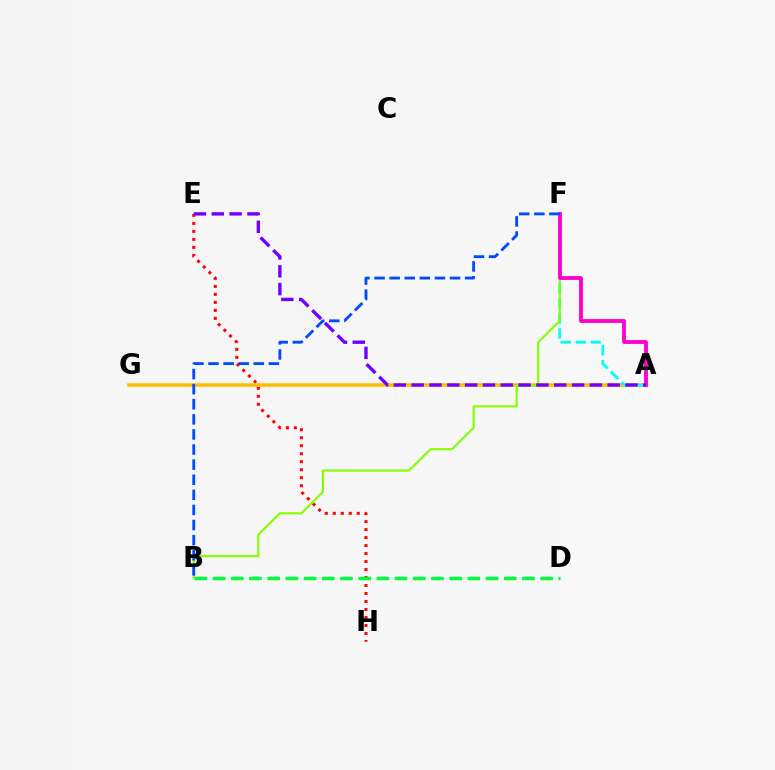{('E', 'H'): [{'color': '#ff0000', 'line_style': 'dotted', 'thickness': 2.17}], ('B', 'D'): [{'color': '#00ff39', 'line_style': 'dashed', 'thickness': 2.47}], ('A', 'G'): [{'color': '#ffbd00', 'line_style': 'solid', 'thickness': 2.55}], ('A', 'F'): [{'color': '#00fff6', 'line_style': 'dashed', 'thickness': 2.04}, {'color': '#ff00cf', 'line_style': 'solid', 'thickness': 2.77}], ('B', 'F'): [{'color': '#84ff00', 'line_style': 'solid', 'thickness': 1.55}, {'color': '#004bff', 'line_style': 'dashed', 'thickness': 2.05}], ('A', 'E'): [{'color': '#7200ff', 'line_style': 'dashed', 'thickness': 2.42}]}